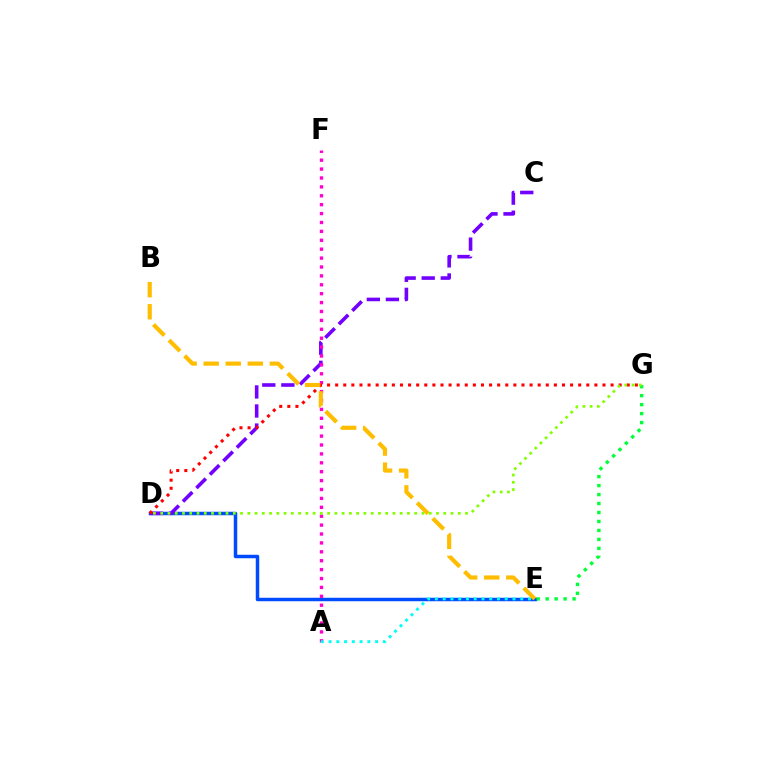{('D', 'E'): [{'color': '#004bff', 'line_style': 'solid', 'thickness': 2.51}], ('C', 'D'): [{'color': '#7200ff', 'line_style': 'dashed', 'thickness': 2.59}], ('A', 'F'): [{'color': '#ff00cf', 'line_style': 'dotted', 'thickness': 2.42}], ('D', 'G'): [{'color': '#ff0000', 'line_style': 'dotted', 'thickness': 2.2}, {'color': '#84ff00', 'line_style': 'dotted', 'thickness': 1.97}], ('A', 'E'): [{'color': '#00fff6', 'line_style': 'dotted', 'thickness': 2.11}], ('B', 'E'): [{'color': '#ffbd00', 'line_style': 'dashed', 'thickness': 3.0}], ('E', 'G'): [{'color': '#00ff39', 'line_style': 'dotted', 'thickness': 2.44}]}